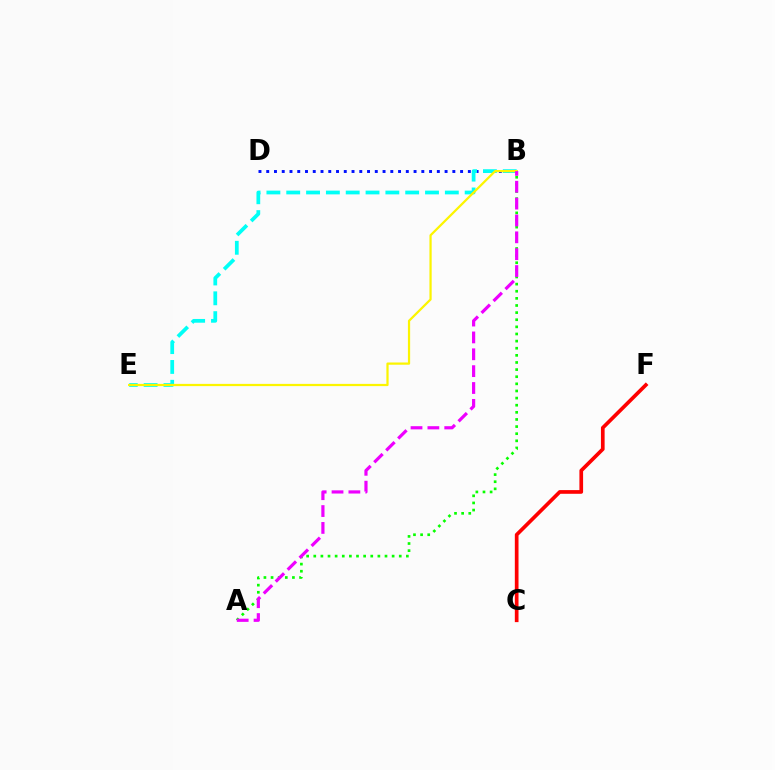{('A', 'B'): [{'color': '#08ff00', 'line_style': 'dotted', 'thickness': 1.94}, {'color': '#ee00ff', 'line_style': 'dashed', 'thickness': 2.29}], ('C', 'F'): [{'color': '#ff0000', 'line_style': 'solid', 'thickness': 2.65}], ('B', 'D'): [{'color': '#0010ff', 'line_style': 'dotted', 'thickness': 2.11}], ('B', 'E'): [{'color': '#00fff6', 'line_style': 'dashed', 'thickness': 2.69}, {'color': '#fcf500', 'line_style': 'solid', 'thickness': 1.61}]}